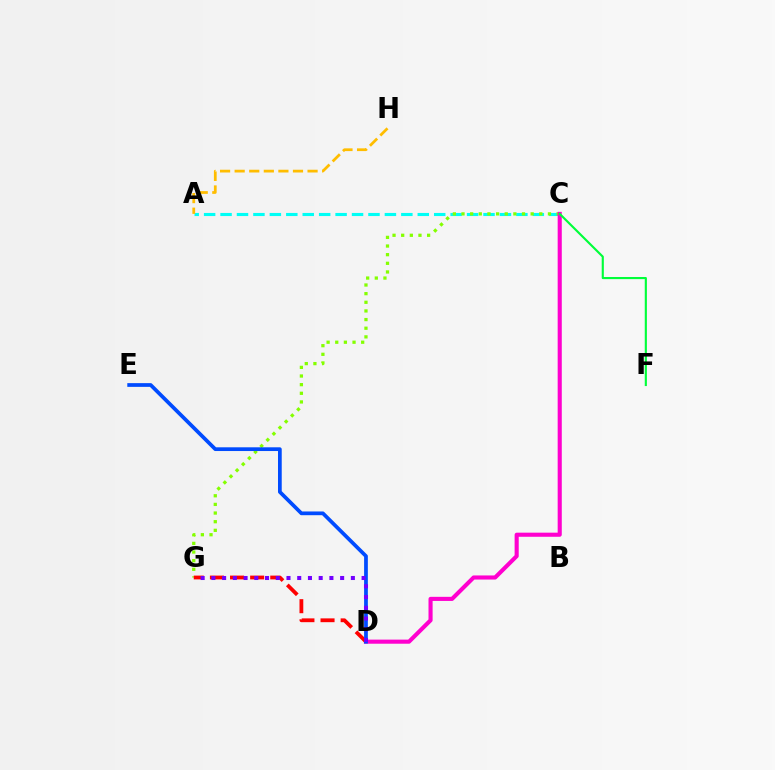{('A', 'C'): [{'color': '#00fff6', 'line_style': 'dashed', 'thickness': 2.23}], ('C', 'G'): [{'color': '#84ff00', 'line_style': 'dotted', 'thickness': 2.35}], ('C', 'D'): [{'color': '#ff00cf', 'line_style': 'solid', 'thickness': 2.96}], ('D', 'G'): [{'color': '#ff0000', 'line_style': 'dashed', 'thickness': 2.73}, {'color': '#7200ff', 'line_style': 'dotted', 'thickness': 2.92}], ('A', 'H'): [{'color': '#ffbd00', 'line_style': 'dashed', 'thickness': 1.98}], ('D', 'E'): [{'color': '#004bff', 'line_style': 'solid', 'thickness': 2.69}], ('C', 'F'): [{'color': '#00ff39', 'line_style': 'solid', 'thickness': 1.54}]}